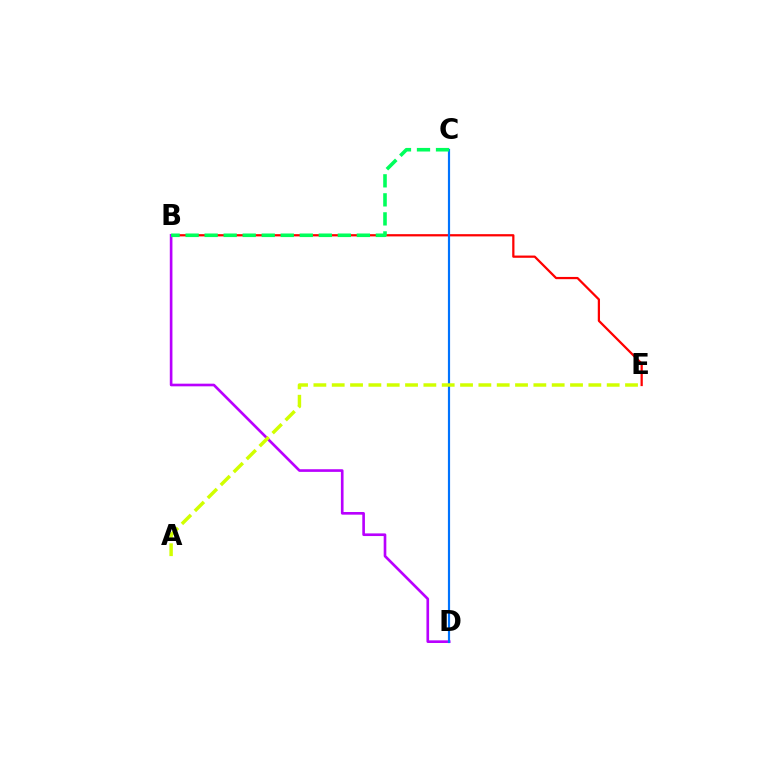{('B', 'E'): [{'color': '#ff0000', 'line_style': 'solid', 'thickness': 1.61}], ('B', 'D'): [{'color': '#b900ff', 'line_style': 'solid', 'thickness': 1.91}], ('C', 'D'): [{'color': '#0074ff', 'line_style': 'solid', 'thickness': 1.57}], ('A', 'E'): [{'color': '#d1ff00', 'line_style': 'dashed', 'thickness': 2.49}], ('B', 'C'): [{'color': '#00ff5c', 'line_style': 'dashed', 'thickness': 2.58}]}